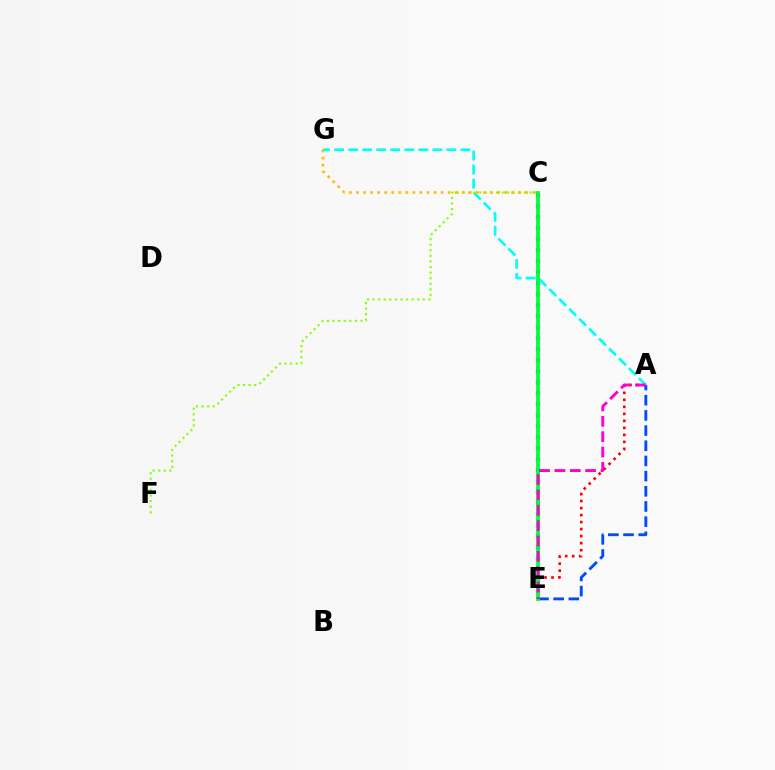{('C', 'E'): [{'color': '#7200ff', 'line_style': 'dotted', 'thickness': 2.99}, {'color': '#00ff39', 'line_style': 'solid', 'thickness': 2.73}], ('A', 'E'): [{'color': '#ff0000', 'line_style': 'dotted', 'thickness': 1.9}, {'color': '#004bff', 'line_style': 'dashed', 'thickness': 2.06}, {'color': '#ff00cf', 'line_style': 'dashed', 'thickness': 2.09}], ('A', 'G'): [{'color': '#00fff6', 'line_style': 'dashed', 'thickness': 1.91}], ('C', 'F'): [{'color': '#84ff00', 'line_style': 'dotted', 'thickness': 1.52}], ('C', 'G'): [{'color': '#ffbd00', 'line_style': 'dotted', 'thickness': 1.92}]}